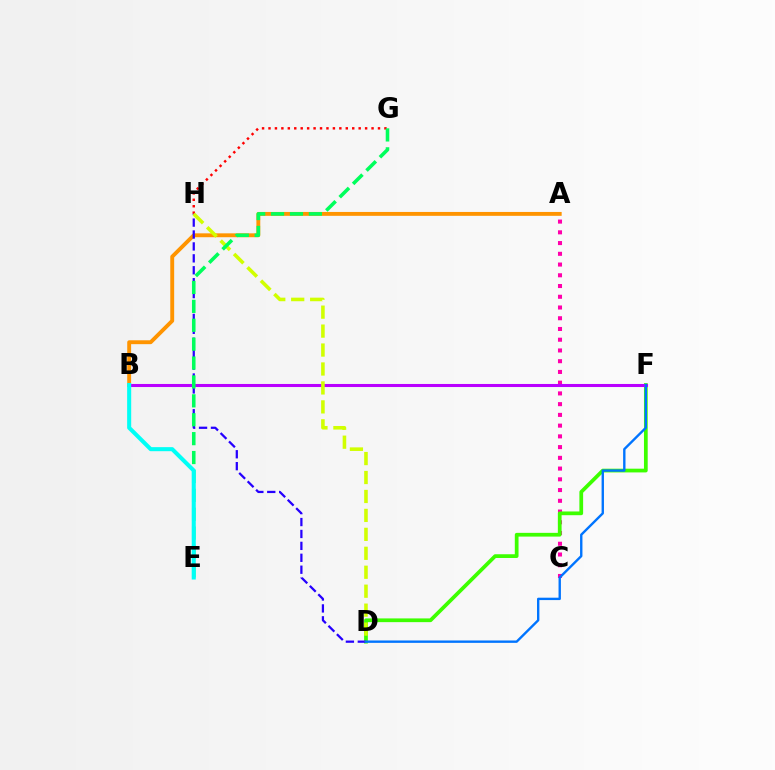{('A', 'C'): [{'color': '#ff00ac', 'line_style': 'dotted', 'thickness': 2.92}], ('D', 'F'): [{'color': '#3dff00', 'line_style': 'solid', 'thickness': 2.69}, {'color': '#0074ff', 'line_style': 'solid', 'thickness': 1.71}], ('A', 'B'): [{'color': '#ff9400', 'line_style': 'solid', 'thickness': 2.8}], ('G', 'H'): [{'color': '#ff0000', 'line_style': 'dotted', 'thickness': 1.75}], ('D', 'H'): [{'color': '#2500ff', 'line_style': 'dashed', 'thickness': 1.62}, {'color': '#d1ff00', 'line_style': 'dashed', 'thickness': 2.57}], ('B', 'F'): [{'color': '#b900ff', 'line_style': 'solid', 'thickness': 2.2}], ('E', 'G'): [{'color': '#00ff5c', 'line_style': 'dashed', 'thickness': 2.57}], ('B', 'E'): [{'color': '#00fff6', 'line_style': 'solid', 'thickness': 2.92}]}